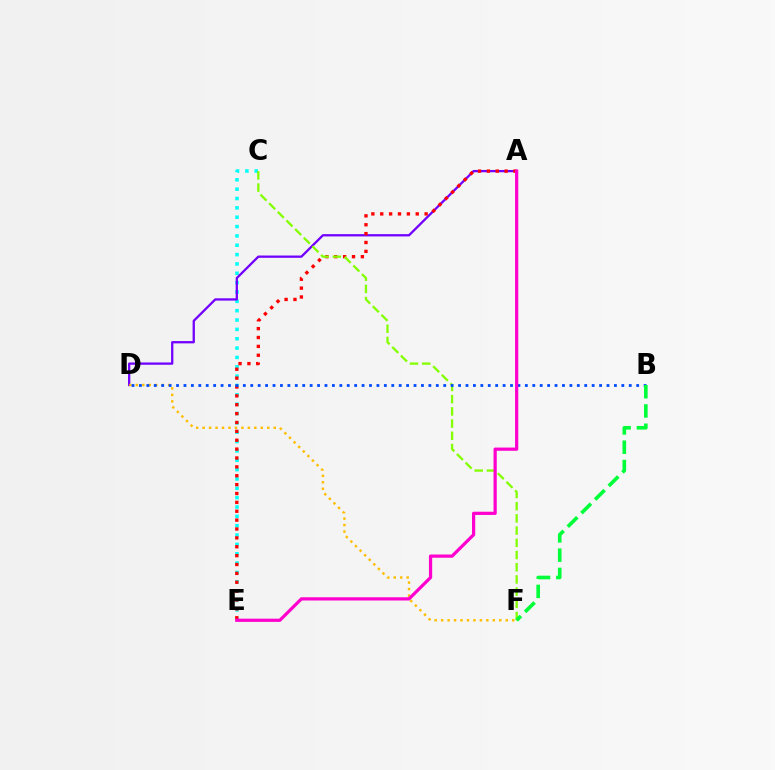{('C', 'E'): [{'color': '#00fff6', 'line_style': 'dotted', 'thickness': 2.54}], ('A', 'D'): [{'color': '#7200ff', 'line_style': 'solid', 'thickness': 1.65}], ('A', 'E'): [{'color': '#ff0000', 'line_style': 'dotted', 'thickness': 2.41}, {'color': '#ff00cf', 'line_style': 'solid', 'thickness': 2.32}], ('D', 'F'): [{'color': '#ffbd00', 'line_style': 'dotted', 'thickness': 1.76}], ('C', 'F'): [{'color': '#84ff00', 'line_style': 'dashed', 'thickness': 1.66}], ('B', 'D'): [{'color': '#004bff', 'line_style': 'dotted', 'thickness': 2.02}], ('B', 'F'): [{'color': '#00ff39', 'line_style': 'dashed', 'thickness': 2.62}]}